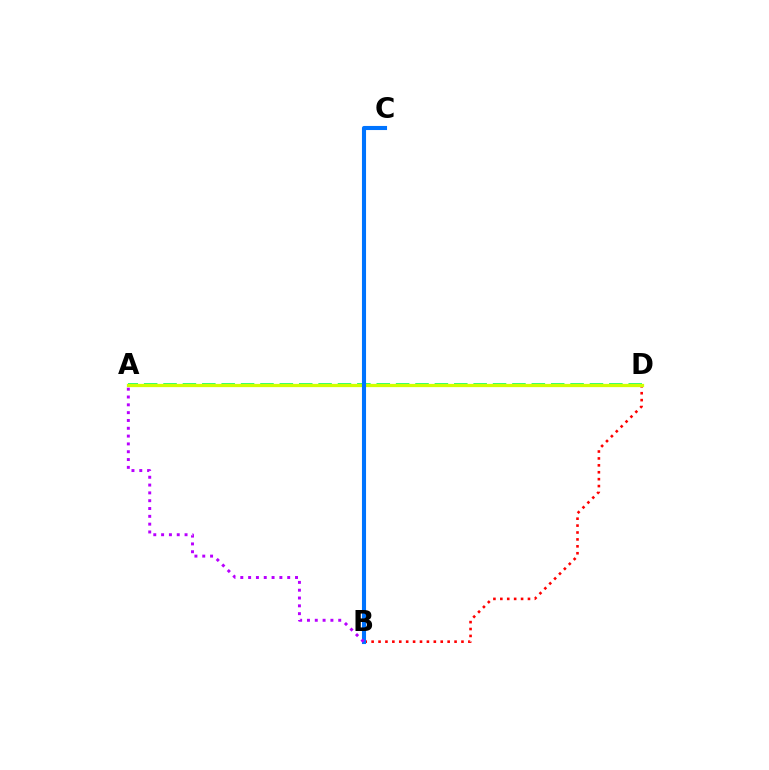{('A', 'D'): [{'color': '#00ff5c', 'line_style': 'dashed', 'thickness': 2.63}, {'color': '#d1ff00', 'line_style': 'solid', 'thickness': 2.35}], ('B', 'D'): [{'color': '#ff0000', 'line_style': 'dotted', 'thickness': 1.88}], ('B', 'C'): [{'color': '#0074ff', 'line_style': 'solid', 'thickness': 2.95}], ('A', 'B'): [{'color': '#b900ff', 'line_style': 'dotted', 'thickness': 2.12}]}